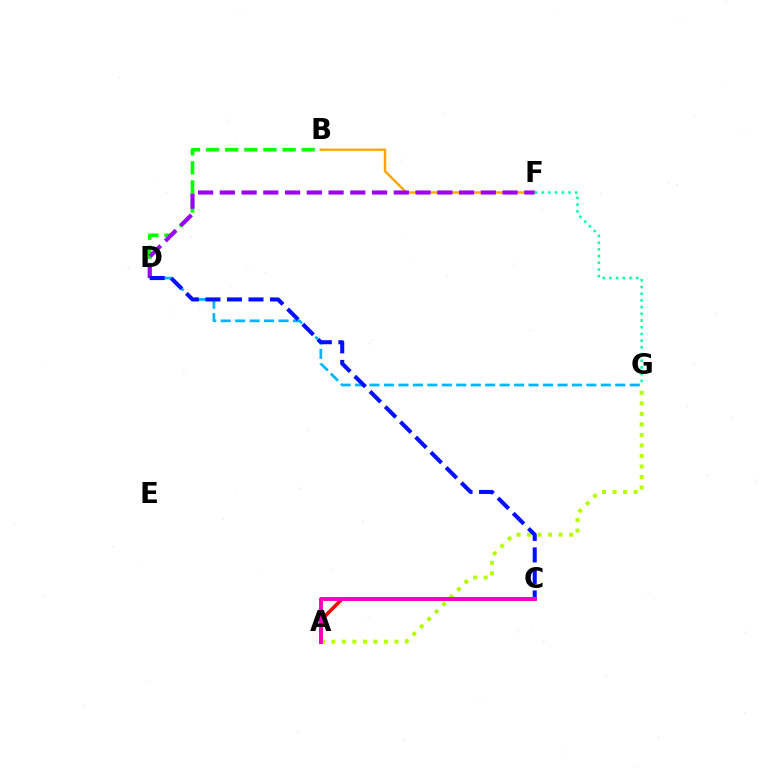{('B', 'F'): [{'color': '#ffa500', 'line_style': 'solid', 'thickness': 1.75}], ('B', 'D'): [{'color': '#08ff00', 'line_style': 'dashed', 'thickness': 2.6}], ('A', 'C'): [{'color': '#ff0000', 'line_style': 'solid', 'thickness': 2.55}, {'color': '#ff00bd', 'line_style': 'solid', 'thickness': 2.83}], ('D', 'G'): [{'color': '#00b5ff', 'line_style': 'dashed', 'thickness': 1.96}], ('A', 'G'): [{'color': '#b3ff00', 'line_style': 'dotted', 'thickness': 2.86}], ('D', 'F'): [{'color': '#9b00ff', 'line_style': 'dashed', 'thickness': 2.95}], ('C', 'D'): [{'color': '#0010ff', 'line_style': 'dashed', 'thickness': 2.92}], ('F', 'G'): [{'color': '#00ff9d', 'line_style': 'dotted', 'thickness': 1.82}]}